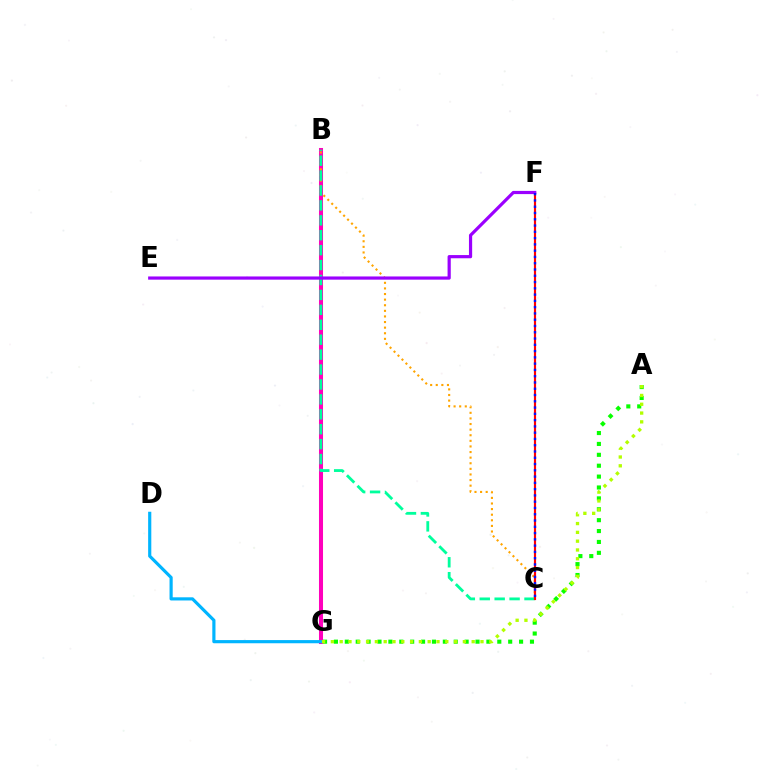{('B', 'G'): [{'color': '#ff00bd', 'line_style': 'solid', 'thickness': 2.9}], ('A', 'G'): [{'color': '#08ff00', 'line_style': 'dotted', 'thickness': 2.96}, {'color': '#b3ff00', 'line_style': 'dotted', 'thickness': 2.39}], ('B', 'C'): [{'color': '#ffa500', 'line_style': 'dotted', 'thickness': 1.52}, {'color': '#00ff9d', 'line_style': 'dashed', 'thickness': 2.03}], ('C', 'F'): [{'color': '#ff0000', 'line_style': 'solid', 'thickness': 1.56}, {'color': '#0010ff', 'line_style': 'dotted', 'thickness': 1.71}], ('D', 'G'): [{'color': '#00b5ff', 'line_style': 'solid', 'thickness': 2.28}], ('E', 'F'): [{'color': '#9b00ff', 'line_style': 'solid', 'thickness': 2.3}]}